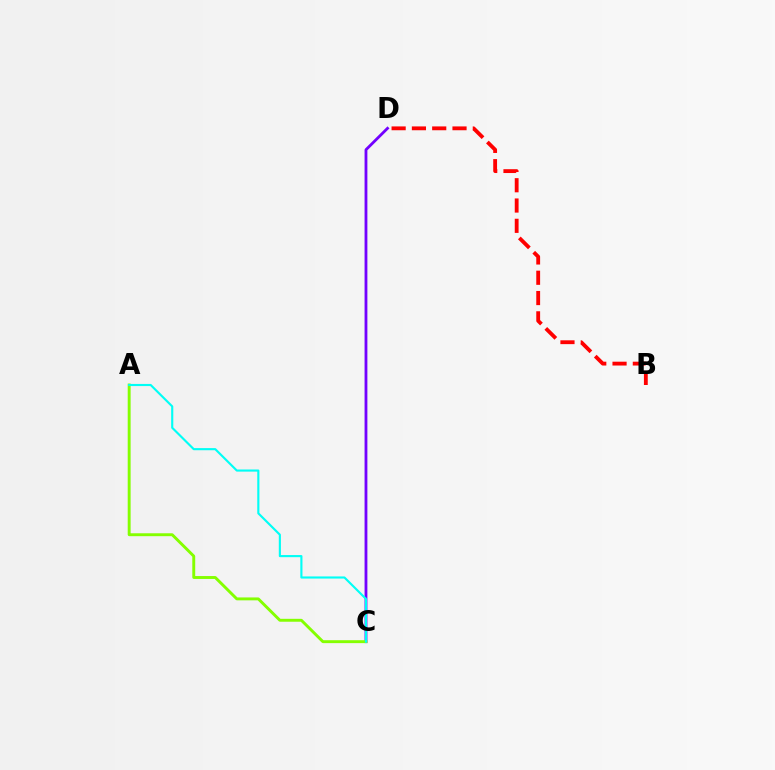{('B', 'D'): [{'color': '#ff0000', 'line_style': 'dashed', 'thickness': 2.76}], ('C', 'D'): [{'color': '#7200ff', 'line_style': 'solid', 'thickness': 2.02}], ('A', 'C'): [{'color': '#84ff00', 'line_style': 'solid', 'thickness': 2.1}, {'color': '#00fff6', 'line_style': 'solid', 'thickness': 1.54}]}